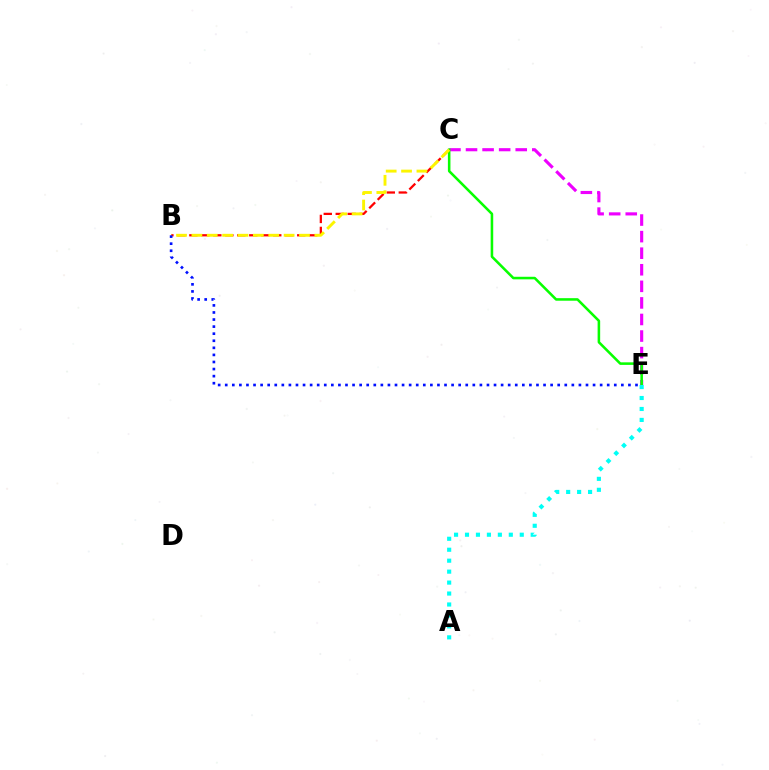{('B', 'C'): [{'color': '#ff0000', 'line_style': 'dashed', 'thickness': 1.63}, {'color': '#fcf500', 'line_style': 'dashed', 'thickness': 2.09}], ('C', 'E'): [{'color': '#ee00ff', 'line_style': 'dashed', 'thickness': 2.25}, {'color': '#08ff00', 'line_style': 'solid', 'thickness': 1.84}], ('A', 'E'): [{'color': '#00fff6', 'line_style': 'dotted', 'thickness': 2.98}], ('B', 'E'): [{'color': '#0010ff', 'line_style': 'dotted', 'thickness': 1.92}]}